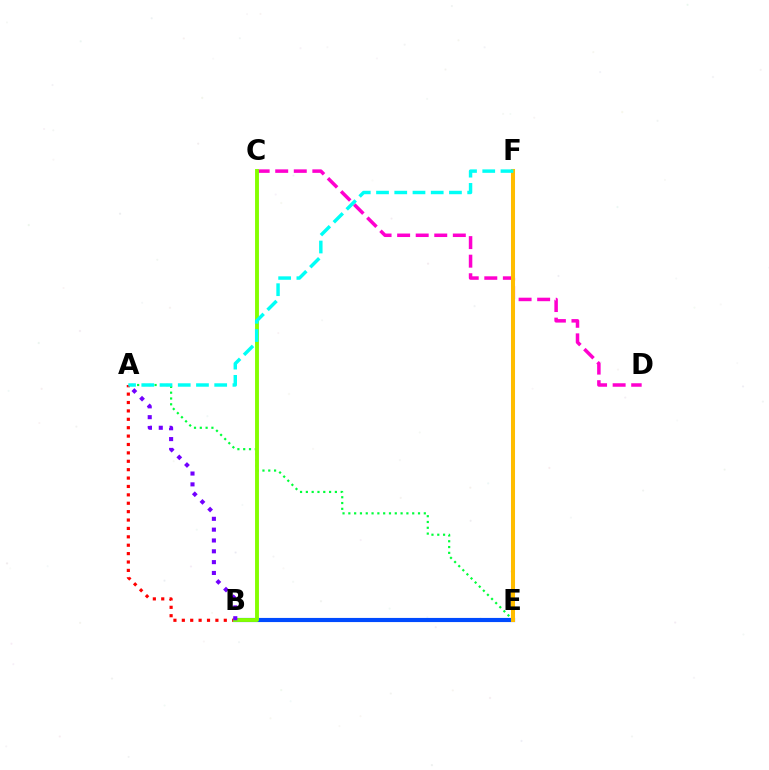{('A', 'E'): [{'color': '#00ff39', 'line_style': 'dotted', 'thickness': 1.58}], ('A', 'B'): [{'color': '#ff0000', 'line_style': 'dotted', 'thickness': 2.28}, {'color': '#7200ff', 'line_style': 'dotted', 'thickness': 2.94}], ('B', 'E'): [{'color': '#004bff', 'line_style': 'solid', 'thickness': 2.98}], ('C', 'D'): [{'color': '#ff00cf', 'line_style': 'dashed', 'thickness': 2.52}], ('B', 'C'): [{'color': '#84ff00', 'line_style': 'solid', 'thickness': 2.81}], ('E', 'F'): [{'color': '#ffbd00', 'line_style': 'solid', 'thickness': 2.91}], ('A', 'F'): [{'color': '#00fff6', 'line_style': 'dashed', 'thickness': 2.48}]}